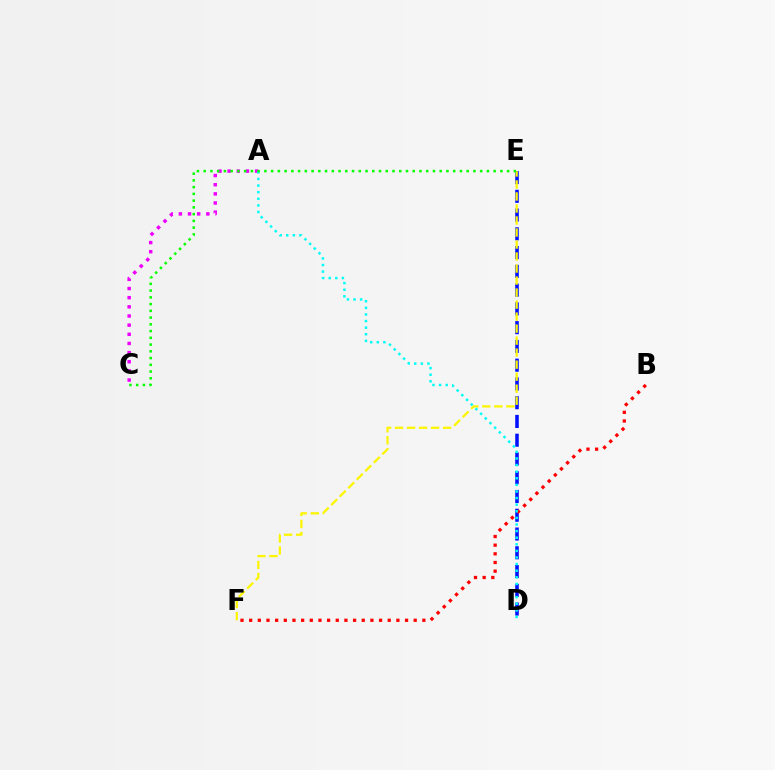{('D', 'E'): [{'color': '#0010ff', 'line_style': 'dashed', 'thickness': 2.55}], ('B', 'F'): [{'color': '#ff0000', 'line_style': 'dotted', 'thickness': 2.35}], ('A', 'C'): [{'color': '#ee00ff', 'line_style': 'dotted', 'thickness': 2.49}], ('E', 'F'): [{'color': '#fcf500', 'line_style': 'dashed', 'thickness': 1.63}], ('A', 'D'): [{'color': '#00fff6', 'line_style': 'dotted', 'thickness': 1.79}], ('C', 'E'): [{'color': '#08ff00', 'line_style': 'dotted', 'thickness': 1.83}]}